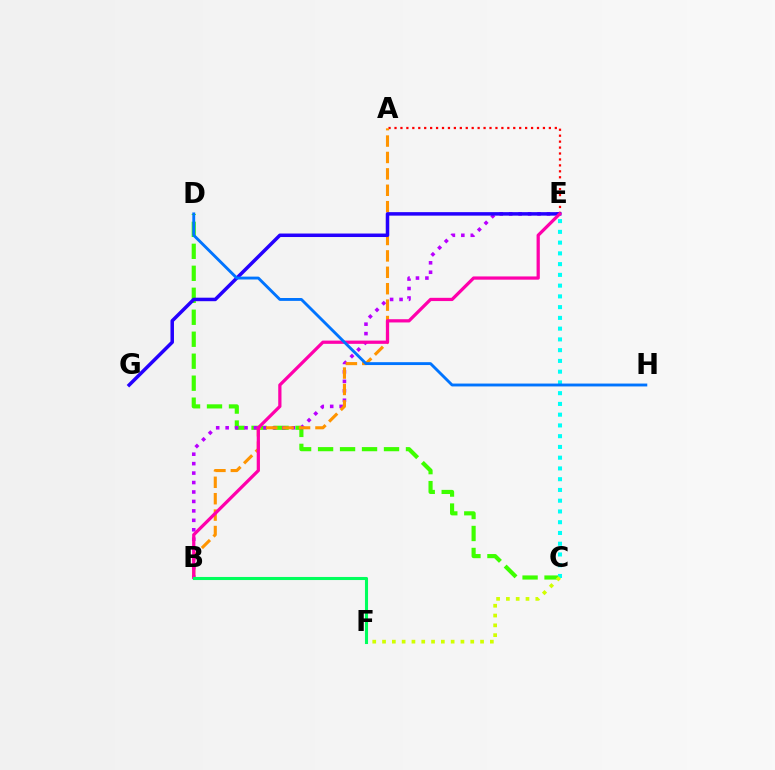{('C', 'D'): [{'color': '#3dff00', 'line_style': 'dashed', 'thickness': 2.99}], ('B', 'E'): [{'color': '#b900ff', 'line_style': 'dotted', 'thickness': 2.57}, {'color': '#ff00ac', 'line_style': 'solid', 'thickness': 2.33}], ('A', 'E'): [{'color': '#ff0000', 'line_style': 'dotted', 'thickness': 1.61}], ('A', 'B'): [{'color': '#ff9400', 'line_style': 'dashed', 'thickness': 2.23}], ('C', 'E'): [{'color': '#00fff6', 'line_style': 'dotted', 'thickness': 2.92}], ('E', 'G'): [{'color': '#2500ff', 'line_style': 'solid', 'thickness': 2.52}], ('C', 'F'): [{'color': '#d1ff00', 'line_style': 'dotted', 'thickness': 2.66}], ('D', 'H'): [{'color': '#0074ff', 'line_style': 'solid', 'thickness': 2.07}], ('B', 'F'): [{'color': '#00ff5c', 'line_style': 'solid', 'thickness': 2.22}]}